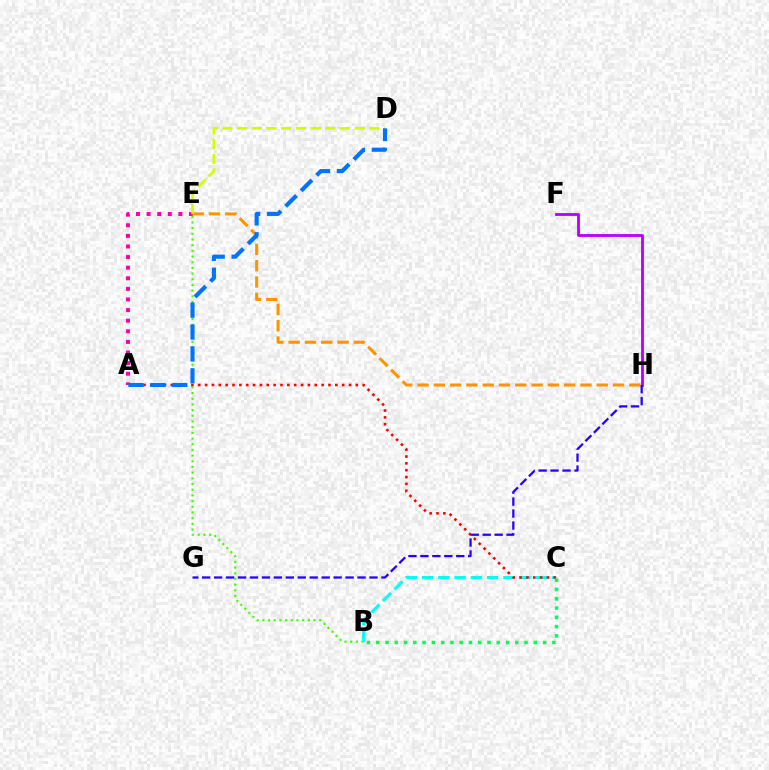{('A', 'E'): [{'color': '#ff00ac', 'line_style': 'dotted', 'thickness': 2.88}], ('B', 'E'): [{'color': '#3dff00', 'line_style': 'dotted', 'thickness': 1.55}], ('B', 'C'): [{'color': '#00fff6', 'line_style': 'dashed', 'thickness': 2.21}, {'color': '#00ff5c', 'line_style': 'dotted', 'thickness': 2.52}], ('E', 'H'): [{'color': '#ff9400', 'line_style': 'dashed', 'thickness': 2.21}], ('A', 'C'): [{'color': '#ff0000', 'line_style': 'dotted', 'thickness': 1.86}], ('F', 'H'): [{'color': '#b900ff', 'line_style': 'solid', 'thickness': 2.04}], ('G', 'H'): [{'color': '#2500ff', 'line_style': 'dashed', 'thickness': 1.62}], ('D', 'E'): [{'color': '#d1ff00', 'line_style': 'dashed', 'thickness': 2.0}], ('A', 'D'): [{'color': '#0074ff', 'line_style': 'dashed', 'thickness': 2.97}]}